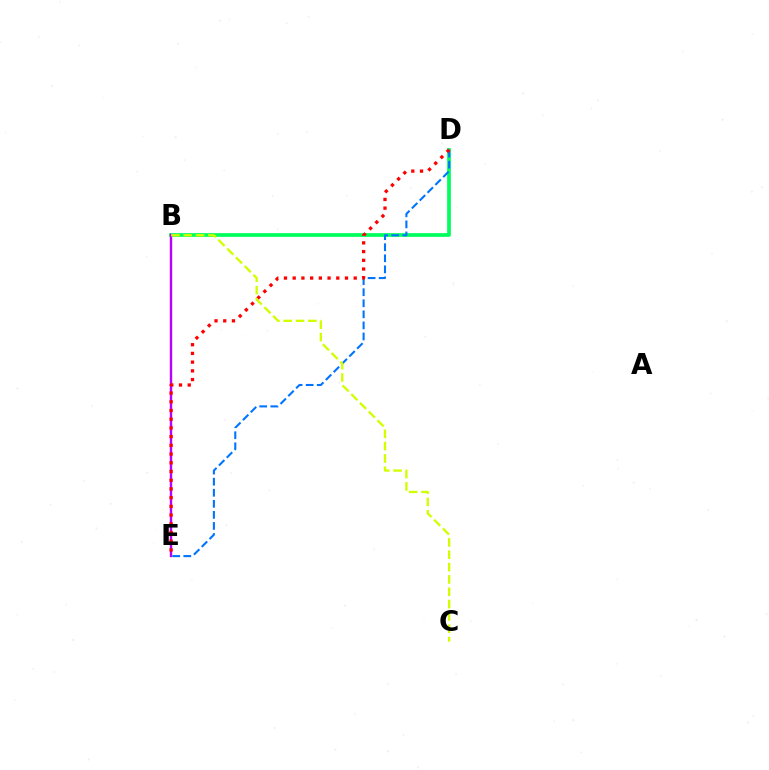{('B', 'D'): [{'color': '#00ff5c', 'line_style': 'solid', 'thickness': 2.68}], ('B', 'E'): [{'color': '#b900ff', 'line_style': 'solid', 'thickness': 1.73}], ('D', 'E'): [{'color': '#0074ff', 'line_style': 'dashed', 'thickness': 1.5}, {'color': '#ff0000', 'line_style': 'dotted', 'thickness': 2.37}], ('B', 'C'): [{'color': '#d1ff00', 'line_style': 'dashed', 'thickness': 1.68}]}